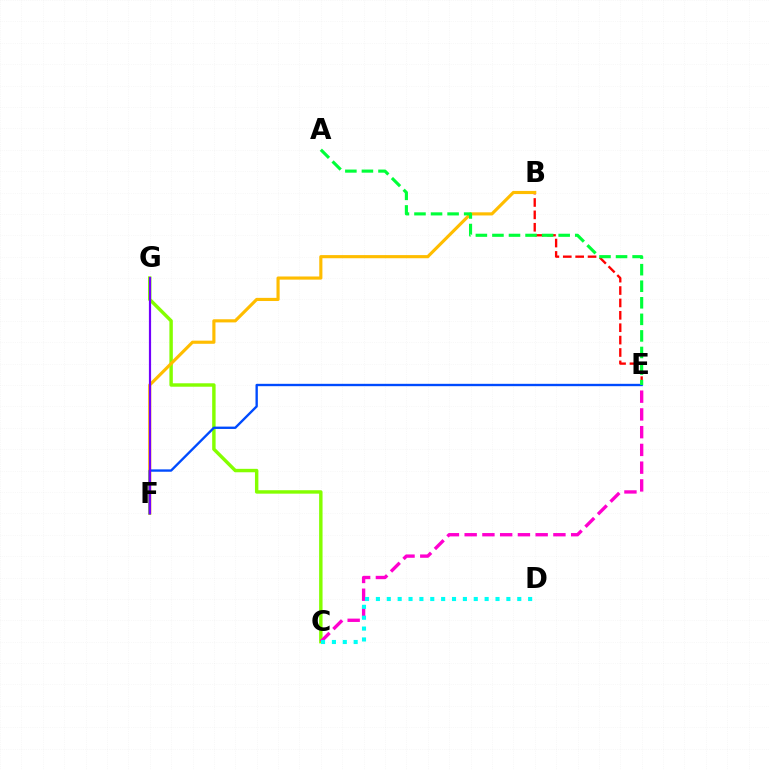{('C', 'G'): [{'color': '#84ff00', 'line_style': 'solid', 'thickness': 2.47}], ('C', 'E'): [{'color': '#ff00cf', 'line_style': 'dashed', 'thickness': 2.41}], ('C', 'D'): [{'color': '#00fff6', 'line_style': 'dotted', 'thickness': 2.95}], ('B', 'E'): [{'color': '#ff0000', 'line_style': 'dashed', 'thickness': 1.68}], ('B', 'F'): [{'color': '#ffbd00', 'line_style': 'solid', 'thickness': 2.26}], ('E', 'F'): [{'color': '#004bff', 'line_style': 'solid', 'thickness': 1.7}], ('A', 'E'): [{'color': '#00ff39', 'line_style': 'dashed', 'thickness': 2.25}], ('F', 'G'): [{'color': '#7200ff', 'line_style': 'solid', 'thickness': 1.58}]}